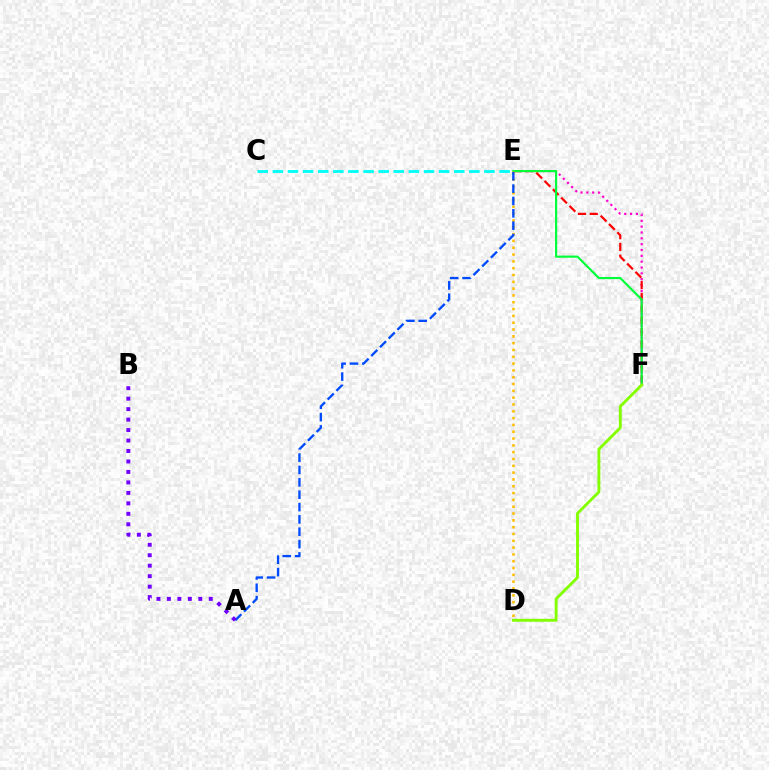{('E', 'F'): [{'color': '#ff00cf', 'line_style': 'dotted', 'thickness': 1.59}, {'color': '#ff0000', 'line_style': 'dashed', 'thickness': 1.6}, {'color': '#00ff39', 'line_style': 'solid', 'thickness': 1.56}], ('C', 'E'): [{'color': '#00fff6', 'line_style': 'dashed', 'thickness': 2.05}], ('D', 'E'): [{'color': '#ffbd00', 'line_style': 'dotted', 'thickness': 1.85}], ('A', 'E'): [{'color': '#004bff', 'line_style': 'dashed', 'thickness': 1.68}], ('D', 'F'): [{'color': '#84ff00', 'line_style': 'solid', 'thickness': 2.08}], ('A', 'B'): [{'color': '#7200ff', 'line_style': 'dotted', 'thickness': 2.84}]}